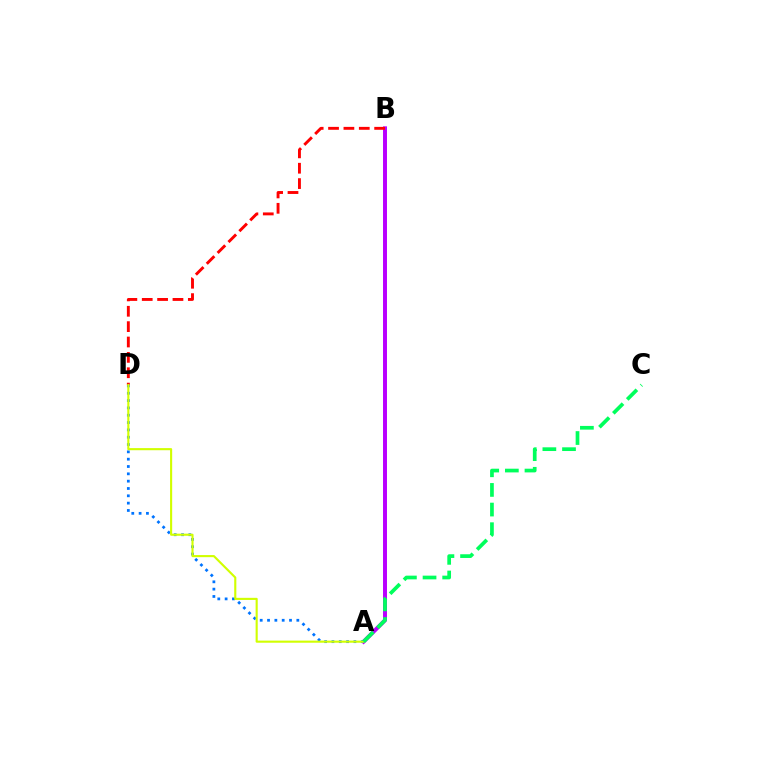{('A', 'B'): [{'color': '#b900ff', 'line_style': 'solid', 'thickness': 2.85}], ('A', 'D'): [{'color': '#0074ff', 'line_style': 'dotted', 'thickness': 1.99}, {'color': '#d1ff00', 'line_style': 'solid', 'thickness': 1.53}], ('B', 'D'): [{'color': '#ff0000', 'line_style': 'dashed', 'thickness': 2.09}], ('A', 'C'): [{'color': '#00ff5c', 'line_style': 'dashed', 'thickness': 2.67}]}